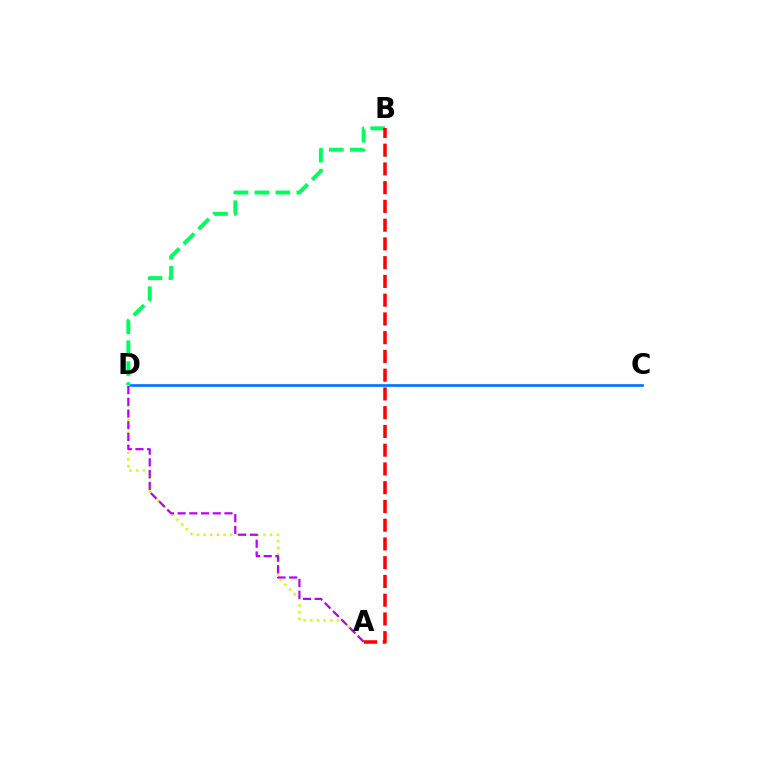{('C', 'D'): [{'color': '#0074ff', 'line_style': 'solid', 'thickness': 1.92}], ('A', 'D'): [{'color': '#d1ff00', 'line_style': 'dotted', 'thickness': 1.81}, {'color': '#b900ff', 'line_style': 'dashed', 'thickness': 1.59}], ('B', 'D'): [{'color': '#00ff5c', 'line_style': 'dashed', 'thickness': 2.84}], ('A', 'B'): [{'color': '#ff0000', 'line_style': 'dashed', 'thickness': 2.55}]}